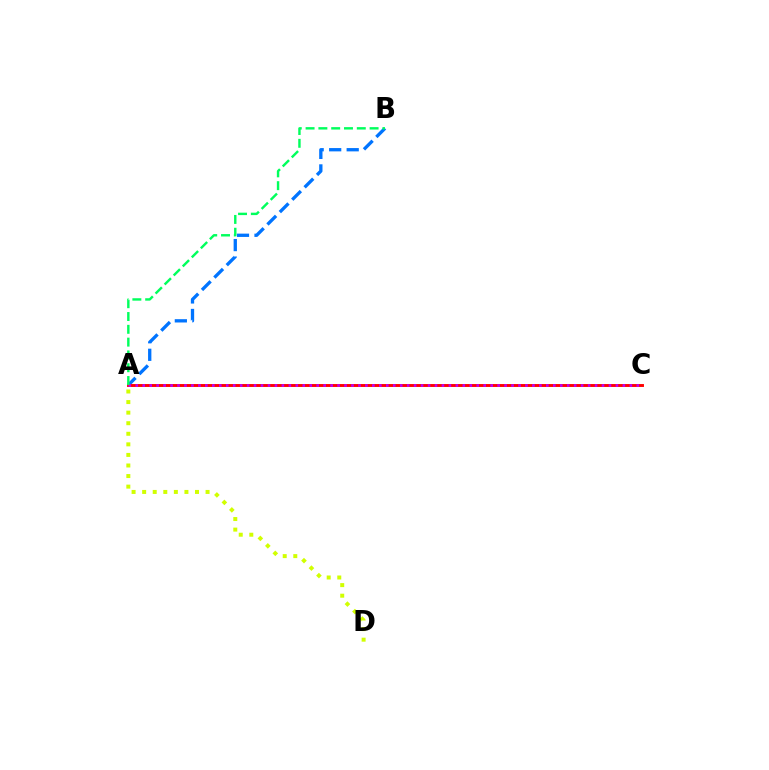{('A', 'B'): [{'color': '#0074ff', 'line_style': 'dashed', 'thickness': 2.38}, {'color': '#00ff5c', 'line_style': 'dashed', 'thickness': 1.74}], ('A', 'D'): [{'color': '#d1ff00', 'line_style': 'dotted', 'thickness': 2.87}], ('A', 'C'): [{'color': '#ff0000', 'line_style': 'solid', 'thickness': 2.09}, {'color': '#b900ff', 'line_style': 'dotted', 'thickness': 1.89}]}